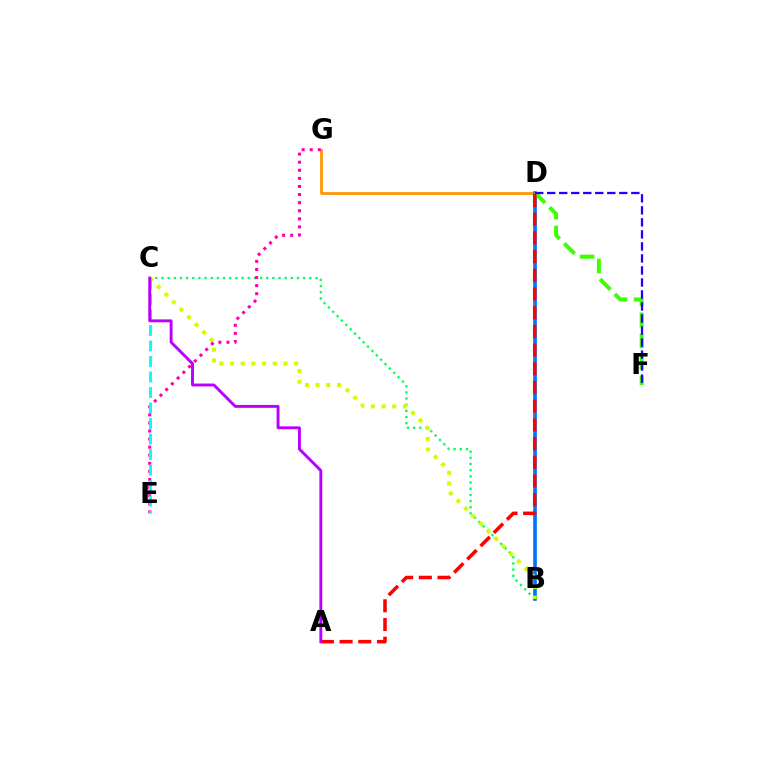{('D', 'G'): [{'color': '#ff9400', 'line_style': 'solid', 'thickness': 1.98}], ('B', 'C'): [{'color': '#00ff5c', 'line_style': 'dotted', 'thickness': 1.67}, {'color': '#d1ff00', 'line_style': 'dotted', 'thickness': 2.9}], ('B', 'D'): [{'color': '#0074ff', 'line_style': 'solid', 'thickness': 2.63}], ('E', 'G'): [{'color': '#ff00ac', 'line_style': 'dotted', 'thickness': 2.2}], ('D', 'F'): [{'color': '#3dff00', 'line_style': 'dashed', 'thickness': 2.86}, {'color': '#2500ff', 'line_style': 'dashed', 'thickness': 1.63}], ('C', 'E'): [{'color': '#00fff6', 'line_style': 'dashed', 'thickness': 2.11}], ('A', 'D'): [{'color': '#ff0000', 'line_style': 'dashed', 'thickness': 2.54}], ('A', 'C'): [{'color': '#b900ff', 'line_style': 'solid', 'thickness': 2.09}]}